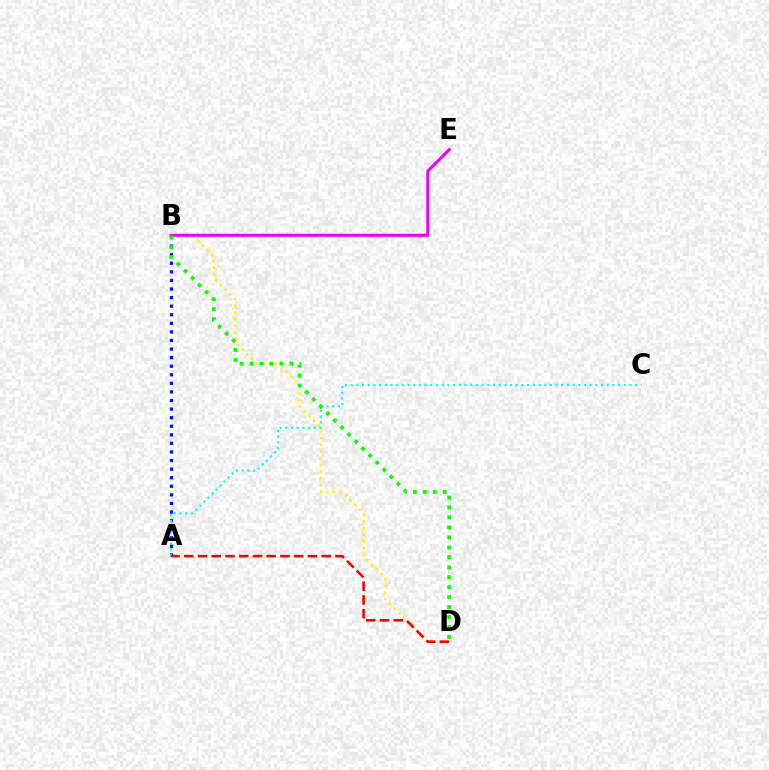{('B', 'D'): [{'color': '#fcf500', 'line_style': 'dotted', 'thickness': 1.81}, {'color': '#08ff00', 'line_style': 'dotted', 'thickness': 2.71}], ('A', 'B'): [{'color': '#0010ff', 'line_style': 'dotted', 'thickness': 2.33}], ('A', 'C'): [{'color': '#00fff6', 'line_style': 'dotted', 'thickness': 1.55}], ('B', 'E'): [{'color': '#ee00ff', 'line_style': 'solid', 'thickness': 2.19}], ('A', 'D'): [{'color': '#ff0000', 'line_style': 'dashed', 'thickness': 1.87}]}